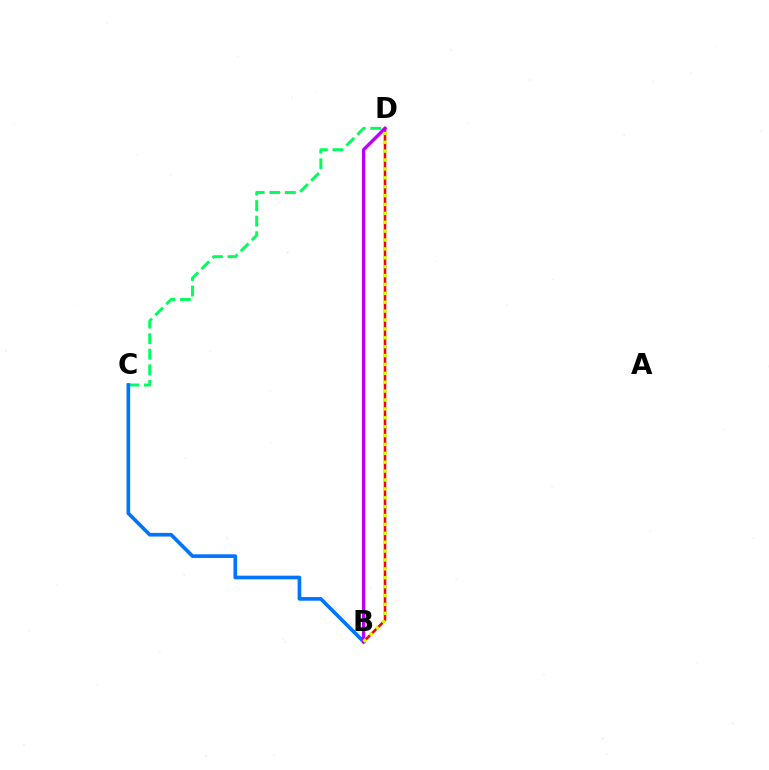{('C', 'D'): [{'color': '#00ff5c', 'line_style': 'dashed', 'thickness': 2.12}], ('B', 'C'): [{'color': '#0074ff', 'line_style': 'solid', 'thickness': 2.63}], ('B', 'D'): [{'color': '#ff0000', 'line_style': 'solid', 'thickness': 1.84}, {'color': '#b900ff', 'line_style': 'solid', 'thickness': 2.41}, {'color': '#d1ff00', 'line_style': 'dotted', 'thickness': 2.41}]}